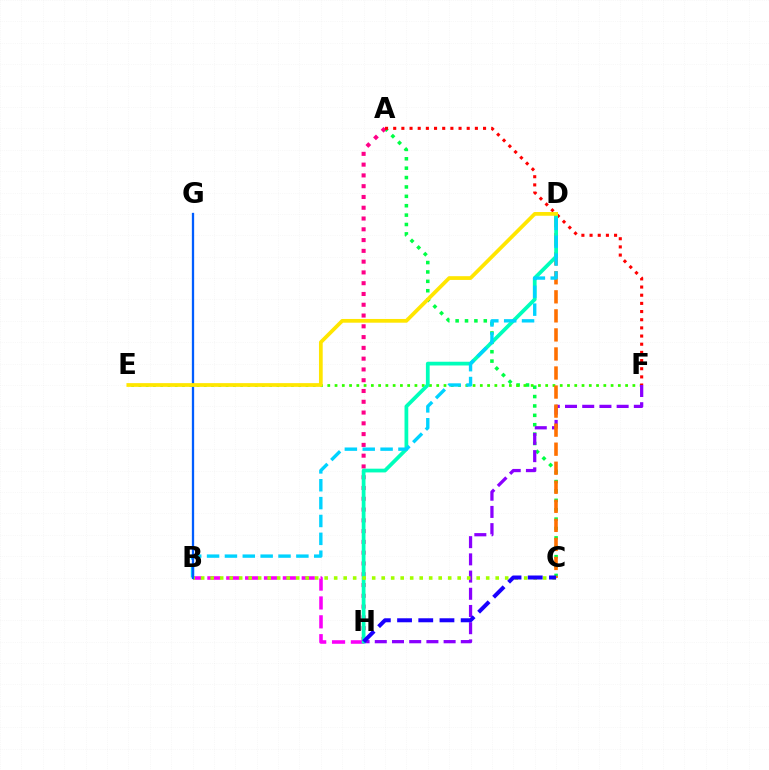{('A', 'C'): [{'color': '#00ff45', 'line_style': 'dotted', 'thickness': 2.55}], ('A', 'H'): [{'color': '#ff0088', 'line_style': 'dotted', 'thickness': 2.93}], ('B', 'H'): [{'color': '#fa00f9', 'line_style': 'dashed', 'thickness': 2.56}], ('E', 'F'): [{'color': '#31ff00', 'line_style': 'dotted', 'thickness': 1.97}], ('A', 'F'): [{'color': '#ff0000', 'line_style': 'dotted', 'thickness': 2.22}], ('F', 'H'): [{'color': '#8a00ff', 'line_style': 'dashed', 'thickness': 2.34}], ('C', 'D'): [{'color': '#ff7000', 'line_style': 'dashed', 'thickness': 2.59}], ('D', 'H'): [{'color': '#00ffbb', 'line_style': 'solid', 'thickness': 2.7}], ('B', 'D'): [{'color': '#00d3ff', 'line_style': 'dashed', 'thickness': 2.43}], ('B', 'C'): [{'color': '#a2ff00', 'line_style': 'dotted', 'thickness': 2.58}], ('C', 'H'): [{'color': '#1900ff', 'line_style': 'dashed', 'thickness': 2.88}], ('B', 'G'): [{'color': '#005dff', 'line_style': 'solid', 'thickness': 1.65}], ('D', 'E'): [{'color': '#ffe600', 'line_style': 'solid', 'thickness': 2.69}]}